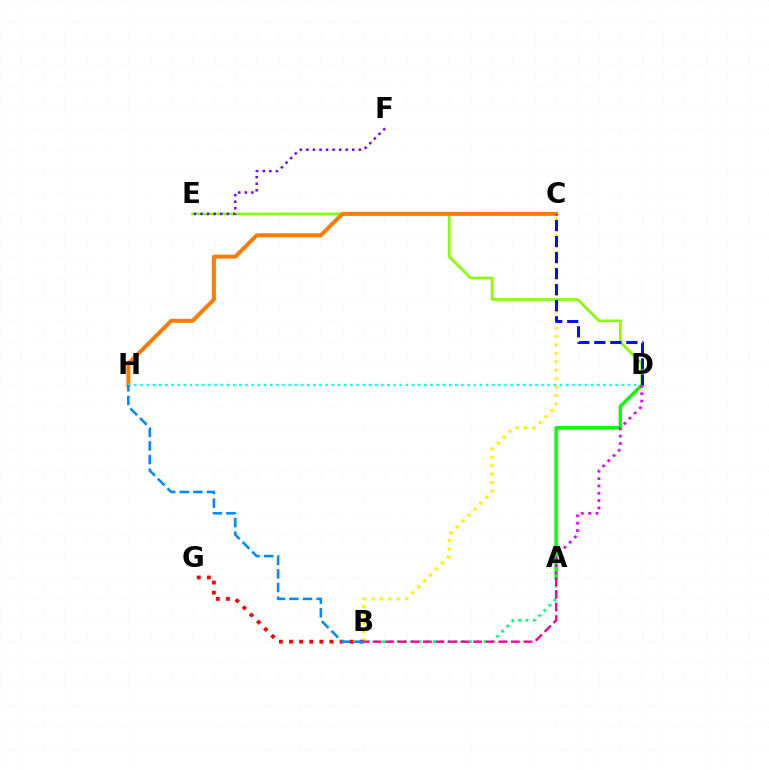{('D', 'E'): [{'color': '#84ff00', 'line_style': 'solid', 'thickness': 1.89}], ('B', 'C'): [{'color': '#fcf500', 'line_style': 'dotted', 'thickness': 2.29}], ('C', 'H'): [{'color': '#ff7c00', 'line_style': 'solid', 'thickness': 2.87}], ('A', 'B'): [{'color': '#00ff74', 'line_style': 'dotted', 'thickness': 1.97}, {'color': '#ff0094', 'line_style': 'dashed', 'thickness': 1.71}], ('B', 'G'): [{'color': '#ff0000', 'line_style': 'dotted', 'thickness': 2.75}], ('E', 'F'): [{'color': '#7200ff', 'line_style': 'dotted', 'thickness': 1.78}], ('D', 'H'): [{'color': '#00fff6', 'line_style': 'dotted', 'thickness': 1.68}], ('A', 'D'): [{'color': '#08ff00', 'line_style': 'solid', 'thickness': 2.46}, {'color': '#ee00ff', 'line_style': 'dotted', 'thickness': 1.99}], ('B', 'H'): [{'color': '#008cff', 'line_style': 'dashed', 'thickness': 1.85}], ('C', 'D'): [{'color': '#0010ff', 'line_style': 'dashed', 'thickness': 2.18}]}